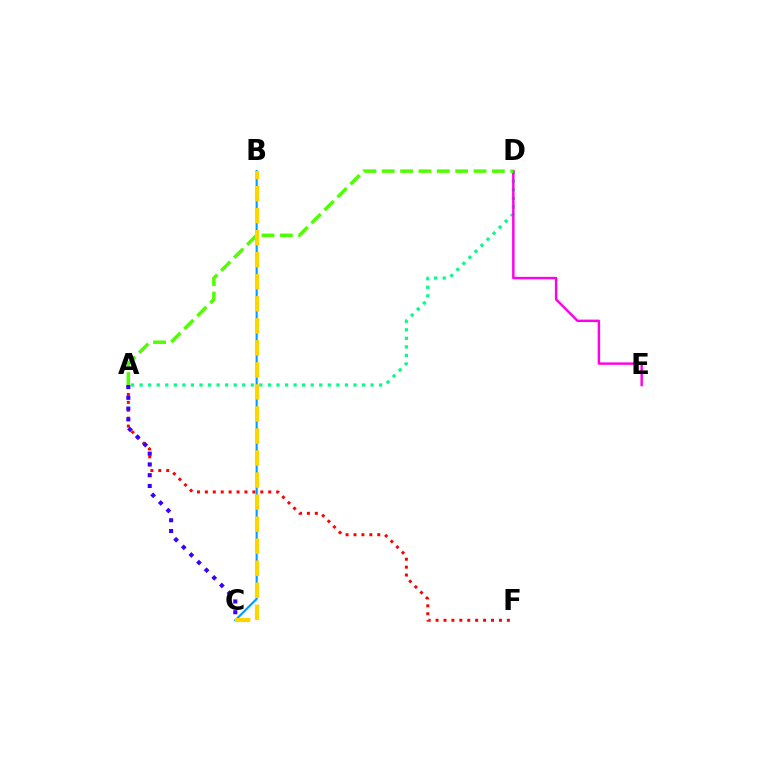{('A', 'D'): [{'color': '#00ff86', 'line_style': 'dotted', 'thickness': 2.32}, {'color': '#4fff00', 'line_style': 'dashed', 'thickness': 2.49}], ('D', 'E'): [{'color': '#ff00ed', 'line_style': 'solid', 'thickness': 1.76}], ('A', 'F'): [{'color': '#ff0000', 'line_style': 'dotted', 'thickness': 2.15}], ('B', 'C'): [{'color': '#009eff', 'line_style': 'solid', 'thickness': 1.54}, {'color': '#ffd500', 'line_style': 'dashed', 'thickness': 2.99}], ('A', 'C'): [{'color': '#3700ff', 'line_style': 'dotted', 'thickness': 2.93}]}